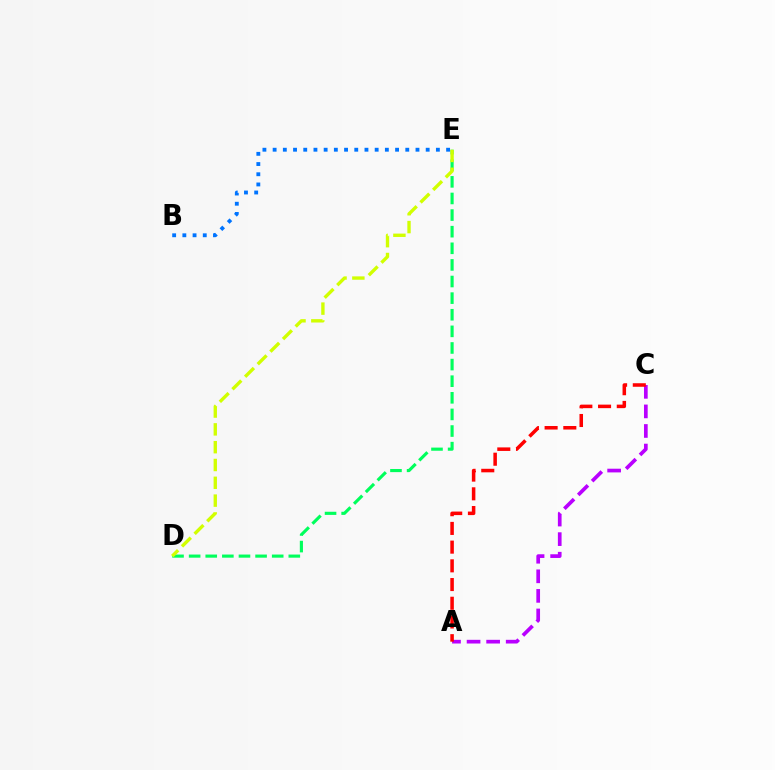{('D', 'E'): [{'color': '#00ff5c', 'line_style': 'dashed', 'thickness': 2.26}, {'color': '#d1ff00', 'line_style': 'dashed', 'thickness': 2.42}], ('B', 'E'): [{'color': '#0074ff', 'line_style': 'dotted', 'thickness': 2.77}], ('A', 'C'): [{'color': '#b900ff', 'line_style': 'dashed', 'thickness': 2.66}, {'color': '#ff0000', 'line_style': 'dashed', 'thickness': 2.54}]}